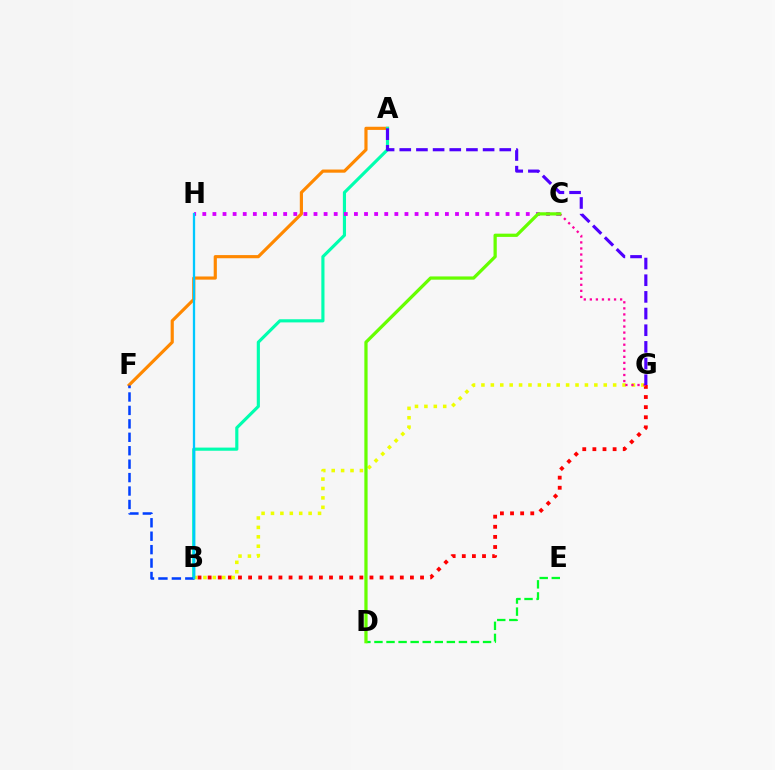{('B', 'G'): [{'color': '#ff0000', 'line_style': 'dotted', 'thickness': 2.75}, {'color': '#eeff00', 'line_style': 'dotted', 'thickness': 2.56}], ('A', 'F'): [{'color': '#ff8800', 'line_style': 'solid', 'thickness': 2.28}], ('A', 'B'): [{'color': '#00ffaf', 'line_style': 'solid', 'thickness': 2.26}], ('C', 'G'): [{'color': '#ff00a0', 'line_style': 'dotted', 'thickness': 1.65}], ('D', 'E'): [{'color': '#00ff27', 'line_style': 'dashed', 'thickness': 1.64}], ('B', 'F'): [{'color': '#003fff', 'line_style': 'dashed', 'thickness': 1.83}], ('A', 'G'): [{'color': '#4f00ff', 'line_style': 'dashed', 'thickness': 2.26}], ('C', 'H'): [{'color': '#d600ff', 'line_style': 'dotted', 'thickness': 2.75}], ('C', 'D'): [{'color': '#66ff00', 'line_style': 'solid', 'thickness': 2.34}], ('B', 'H'): [{'color': '#00c7ff', 'line_style': 'solid', 'thickness': 1.65}]}